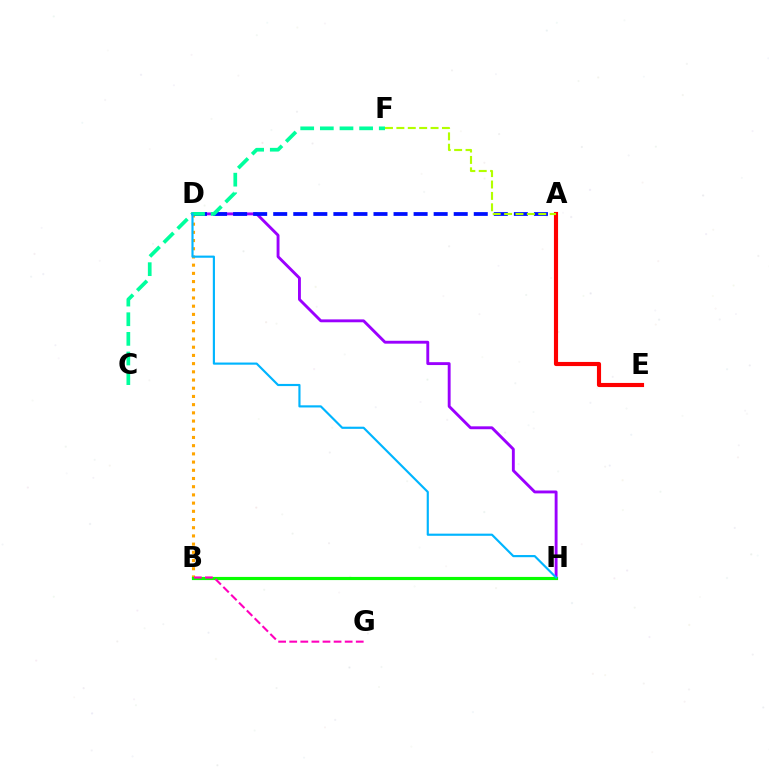{('B', 'D'): [{'color': '#ffa500', 'line_style': 'dotted', 'thickness': 2.23}], ('D', 'H'): [{'color': '#9b00ff', 'line_style': 'solid', 'thickness': 2.08}, {'color': '#00b5ff', 'line_style': 'solid', 'thickness': 1.55}], ('A', 'D'): [{'color': '#0010ff', 'line_style': 'dashed', 'thickness': 2.72}], ('A', 'E'): [{'color': '#ff0000', 'line_style': 'solid', 'thickness': 2.97}], ('A', 'F'): [{'color': '#b3ff00', 'line_style': 'dashed', 'thickness': 1.55}], ('B', 'H'): [{'color': '#08ff00', 'line_style': 'solid', 'thickness': 2.27}], ('C', 'F'): [{'color': '#00ff9d', 'line_style': 'dashed', 'thickness': 2.67}], ('B', 'G'): [{'color': '#ff00bd', 'line_style': 'dashed', 'thickness': 1.51}]}